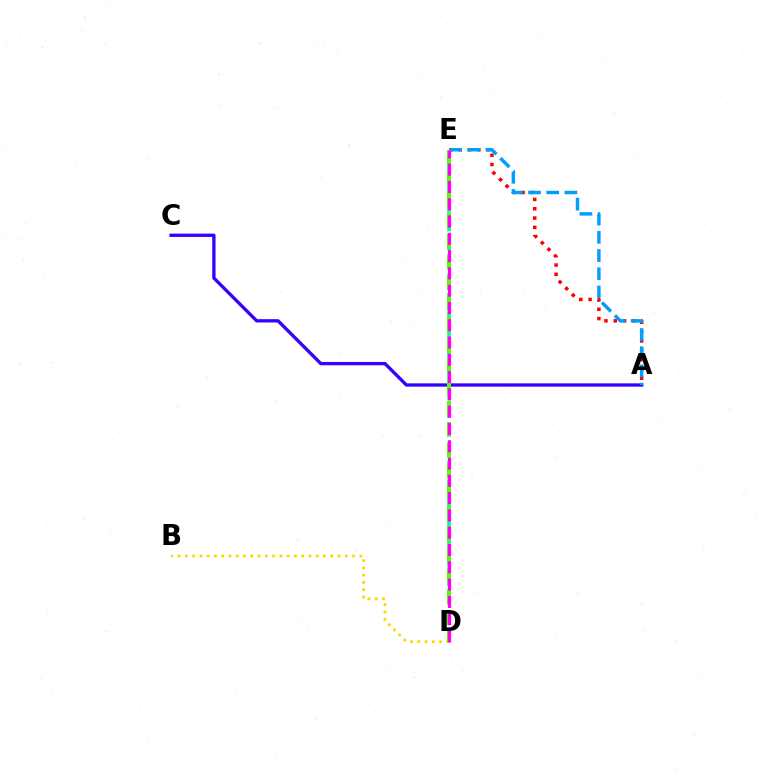{('A', 'C'): [{'color': '#3700ff', 'line_style': 'solid', 'thickness': 2.39}], ('A', 'E'): [{'color': '#ff0000', 'line_style': 'dotted', 'thickness': 2.53}, {'color': '#009eff', 'line_style': 'dashed', 'thickness': 2.47}], ('B', 'D'): [{'color': '#ffd500', 'line_style': 'dotted', 'thickness': 1.98}], ('D', 'E'): [{'color': '#00ff86', 'line_style': 'dashed', 'thickness': 2.54}, {'color': '#4fff00', 'line_style': 'dashed', 'thickness': 2.84}, {'color': '#ff00ed', 'line_style': 'dashed', 'thickness': 2.35}]}